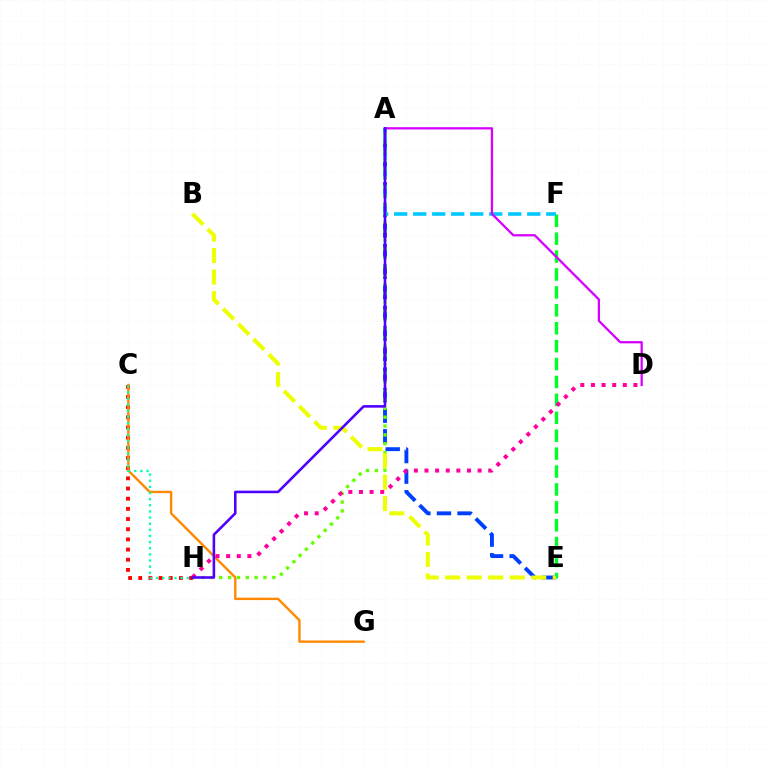{('E', 'F'): [{'color': '#00ff27', 'line_style': 'dashed', 'thickness': 2.43}], ('C', 'H'): [{'color': '#ff0000', 'line_style': 'dotted', 'thickness': 2.76}, {'color': '#00ffaf', 'line_style': 'dotted', 'thickness': 1.67}], ('C', 'G'): [{'color': '#ff8800', 'line_style': 'solid', 'thickness': 1.71}], ('A', 'E'): [{'color': '#003fff', 'line_style': 'dashed', 'thickness': 2.8}], ('A', 'F'): [{'color': '#00c7ff', 'line_style': 'dashed', 'thickness': 2.58}], ('A', 'D'): [{'color': '#d600ff', 'line_style': 'solid', 'thickness': 1.64}], ('A', 'H'): [{'color': '#66ff00', 'line_style': 'dotted', 'thickness': 2.41}, {'color': '#4f00ff', 'line_style': 'solid', 'thickness': 1.86}], ('B', 'E'): [{'color': '#eeff00', 'line_style': 'dashed', 'thickness': 2.92}], ('D', 'H'): [{'color': '#ff00a0', 'line_style': 'dotted', 'thickness': 2.89}]}